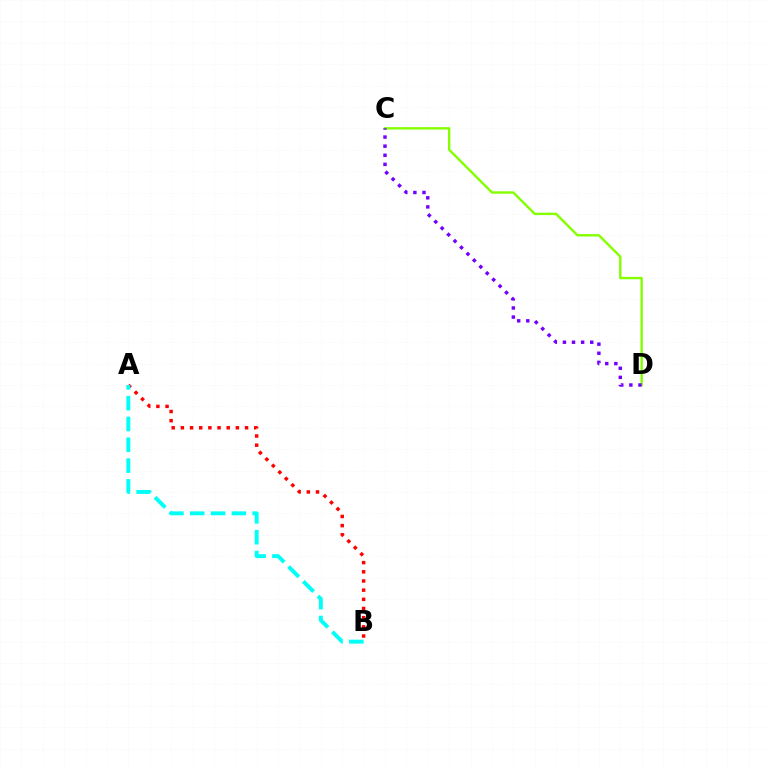{('C', 'D'): [{'color': '#84ff00', 'line_style': 'solid', 'thickness': 1.72}, {'color': '#7200ff', 'line_style': 'dotted', 'thickness': 2.47}], ('A', 'B'): [{'color': '#ff0000', 'line_style': 'dotted', 'thickness': 2.49}, {'color': '#00fff6', 'line_style': 'dashed', 'thickness': 2.83}]}